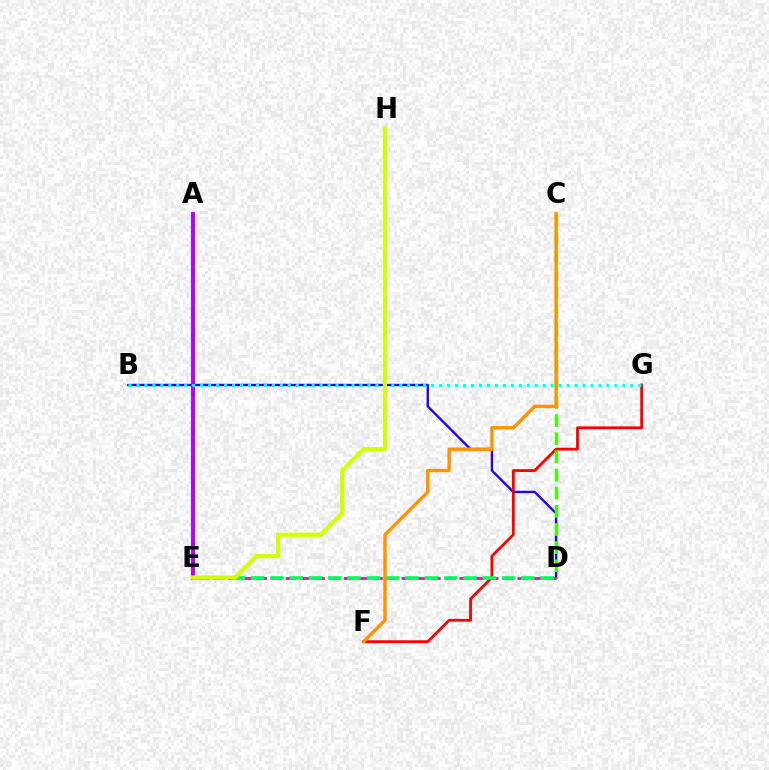{('A', 'E'): [{'color': '#0074ff', 'line_style': 'dashed', 'thickness': 2.55}, {'color': '#b900ff', 'line_style': 'solid', 'thickness': 2.83}], ('B', 'D'): [{'color': '#2500ff', 'line_style': 'solid', 'thickness': 1.72}], ('F', 'G'): [{'color': '#ff0000', 'line_style': 'solid', 'thickness': 2.02}], ('C', 'D'): [{'color': '#3dff00', 'line_style': 'dashed', 'thickness': 2.47}], ('D', 'E'): [{'color': '#ff00ac', 'line_style': 'dashed', 'thickness': 1.97}, {'color': '#00ff5c', 'line_style': 'dashed', 'thickness': 2.62}], ('B', 'G'): [{'color': '#00fff6', 'line_style': 'dotted', 'thickness': 2.16}], ('E', 'H'): [{'color': '#d1ff00', 'line_style': 'solid', 'thickness': 2.99}], ('C', 'F'): [{'color': '#ff9400', 'line_style': 'solid', 'thickness': 2.48}]}